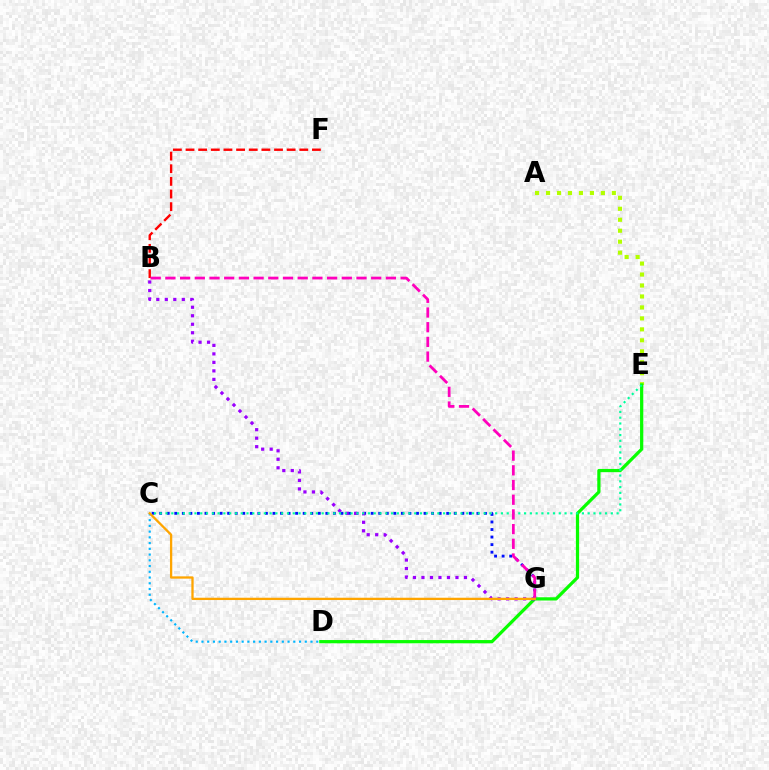{('A', 'E'): [{'color': '#b3ff00', 'line_style': 'dotted', 'thickness': 2.98}], ('C', 'G'): [{'color': '#0010ff', 'line_style': 'dotted', 'thickness': 2.05}, {'color': '#ffa500', 'line_style': 'solid', 'thickness': 1.66}], ('D', 'E'): [{'color': '#08ff00', 'line_style': 'solid', 'thickness': 2.33}], ('B', 'F'): [{'color': '#ff0000', 'line_style': 'dashed', 'thickness': 1.72}], ('B', 'G'): [{'color': '#9b00ff', 'line_style': 'dotted', 'thickness': 2.31}, {'color': '#ff00bd', 'line_style': 'dashed', 'thickness': 2.0}], ('C', 'E'): [{'color': '#00ff9d', 'line_style': 'dotted', 'thickness': 1.57}], ('C', 'D'): [{'color': '#00b5ff', 'line_style': 'dotted', 'thickness': 1.56}]}